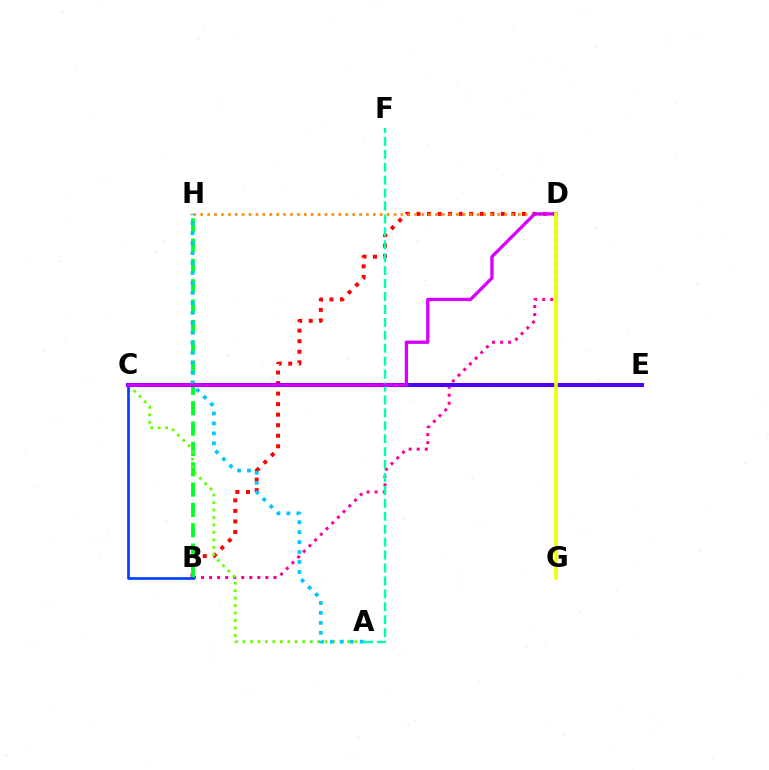{('B', 'D'): [{'color': '#ff00a0', 'line_style': 'dotted', 'thickness': 2.18}, {'color': '#ff0000', 'line_style': 'dotted', 'thickness': 2.86}], ('B', 'H'): [{'color': '#00ff27', 'line_style': 'dashed', 'thickness': 2.76}], ('A', 'C'): [{'color': '#66ff00', 'line_style': 'dotted', 'thickness': 2.03}], ('B', 'C'): [{'color': '#003fff', 'line_style': 'solid', 'thickness': 1.92}], ('C', 'E'): [{'color': '#4f00ff', 'line_style': 'solid', 'thickness': 2.92}], ('D', 'H'): [{'color': '#ff8800', 'line_style': 'dotted', 'thickness': 1.88}], ('A', 'H'): [{'color': '#00c7ff', 'line_style': 'dotted', 'thickness': 2.7}], ('A', 'F'): [{'color': '#00ffaf', 'line_style': 'dashed', 'thickness': 1.76}], ('C', 'D'): [{'color': '#d600ff', 'line_style': 'solid', 'thickness': 2.38}], ('D', 'G'): [{'color': '#eeff00', 'line_style': 'solid', 'thickness': 2.59}]}